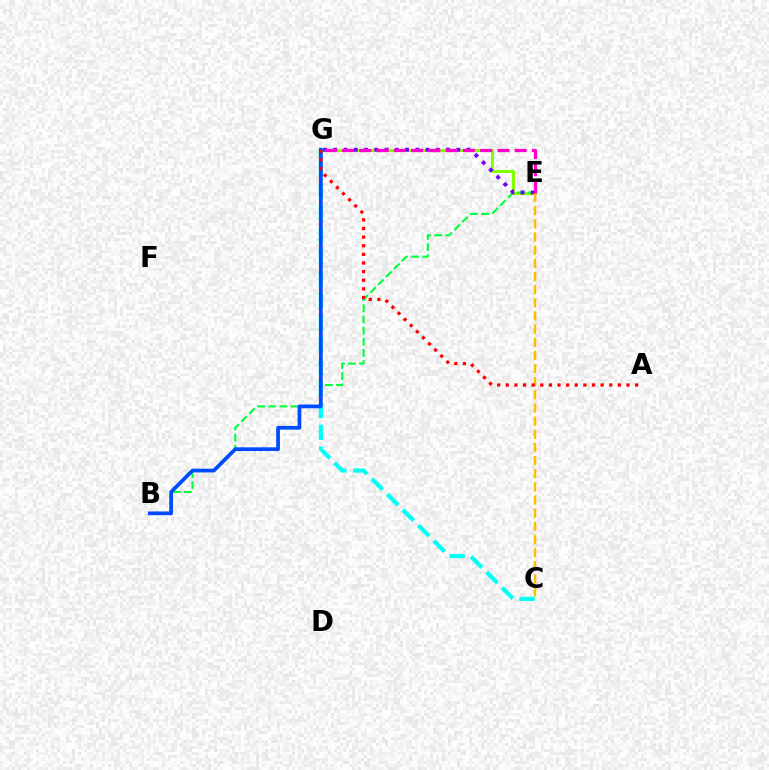{('E', 'G'): [{'color': '#84ff00', 'line_style': 'solid', 'thickness': 2.18}, {'color': '#7200ff', 'line_style': 'dotted', 'thickness': 2.78}, {'color': '#ff00cf', 'line_style': 'dashed', 'thickness': 2.34}], ('C', 'G'): [{'color': '#00fff6', 'line_style': 'dashed', 'thickness': 2.98}], ('B', 'E'): [{'color': '#00ff39', 'line_style': 'dashed', 'thickness': 1.51}], ('B', 'G'): [{'color': '#004bff', 'line_style': 'solid', 'thickness': 2.69}], ('C', 'E'): [{'color': '#ffbd00', 'line_style': 'dashed', 'thickness': 1.79}], ('A', 'G'): [{'color': '#ff0000', 'line_style': 'dotted', 'thickness': 2.34}]}